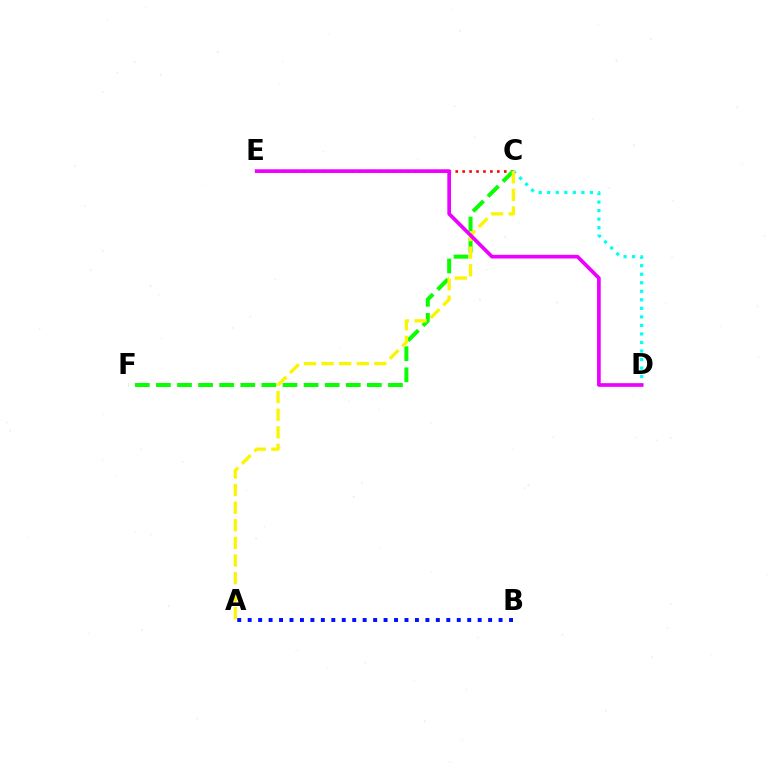{('C', 'E'): [{'color': '#ff0000', 'line_style': 'dotted', 'thickness': 1.88}], ('A', 'B'): [{'color': '#0010ff', 'line_style': 'dotted', 'thickness': 2.84}], ('C', 'D'): [{'color': '#00fff6', 'line_style': 'dotted', 'thickness': 2.32}], ('C', 'F'): [{'color': '#08ff00', 'line_style': 'dashed', 'thickness': 2.87}], ('A', 'C'): [{'color': '#fcf500', 'line_style': 'dashed', 'thickness': 2.39}], ('D', 'E'): [{'color': '#ee00ff', 'line_style': 'solid', 'thickness': 2.65}]}